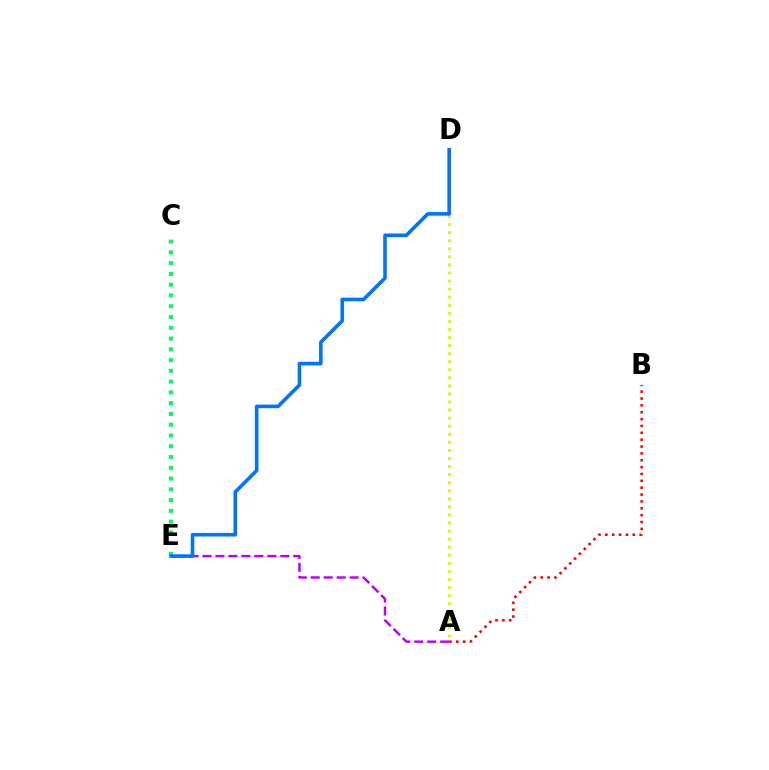{('C', 'E'): [{'color': '#00ff5c', 'line_style': 'dotted', 'thickness': 2.93}], ('A', 'E'): [{'color': '#b900ff', 'line_style': 'dashed', 'thickness': 1.76}], ('A', 'B'): [{'color': '#ff0000', 'line_style': 'dotted', 'thickness': 1.86}], ('A', 'D'): [{'color': '#d1ff00', 'line_style': 'dotted', 'thickness': 2.19}], ('D', 'E'): [{'color': '#0074ff', 'line_style': 'solid', 'thickness': 2.58}]}